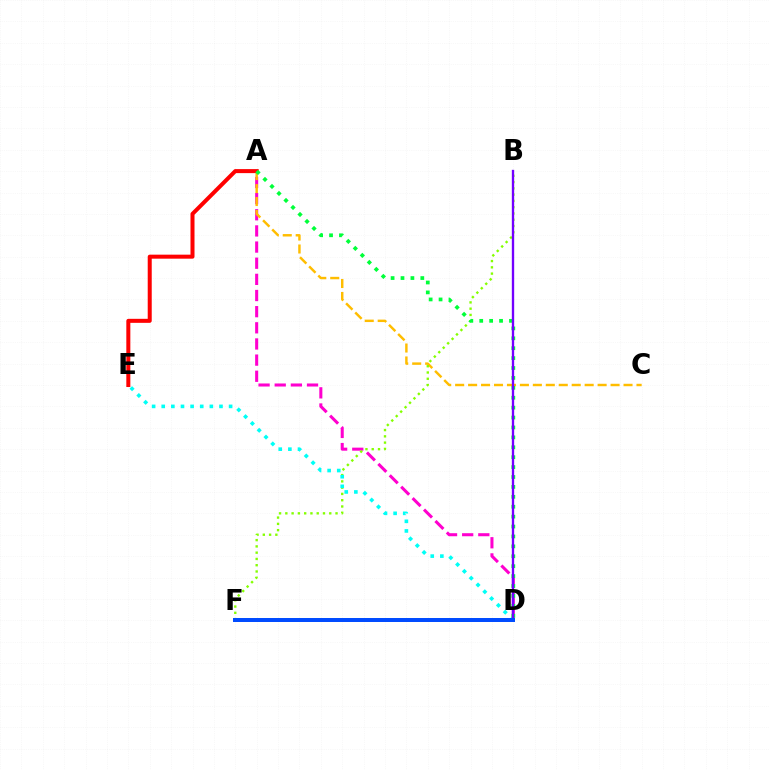{('A', 'D'): [{'color': '#ff00cf', 'line_style': 'dashed', 'thickness': 2.19}, {'color': '#00ff39', 'line_style': 'dotted', 'thickness': 2.69}], ('A', 'C'): [{'color': '#ffbd00', 'line_style': 'dashed', 'thickness': 1.76}], ('B', 'F'): [{'color': '#84ff00', 'line_style': 'dotted', 'thickness': 1.7}], ('D', 'E'): [{'color': '#00fff6', 'line_style': 'dotted', 'thickness': 2.61}], ('A', 'E'): [{'color': '#ff0000', 'line_style': 'solid', 'thickness': 2.89}], ('B', 'D'): [{'color': '#7200ff', 'line_style': 'solid', 'thickness': 1.69}], ('D', 'F'): [{'color': '#004bff', 'line_style': 'solid', 'thickness': 2.87}]}